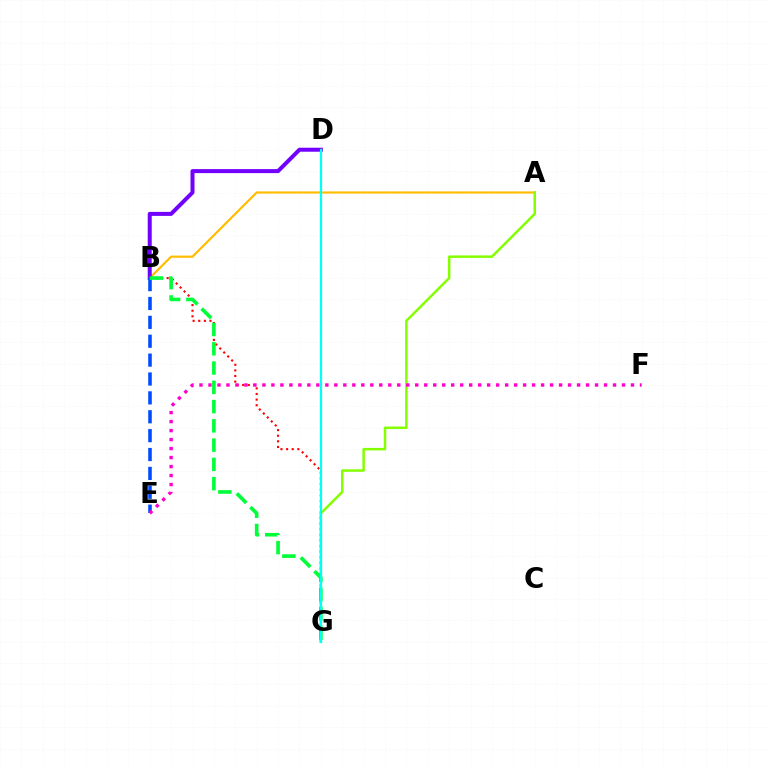{('A', 'B'): [{'color': '#ffbd00', 'line_style': 'solid', 'thickness': 1.57}], ('B', 'D'): [{'color': '#7200ff', 'line_style': 'solid', 'thickness': 2.88}], ('A', 'G'): [{'color': '#84ff00', 'line_style': 'solid', 'thickness': 1.8}], ('B', 'E'): [{'color': '#004bff', 'line_style': 'dashed', 'thickness': 2.57}], ('B', 'G'): [{'color': '#ff0000', 'line_style': 'dotted', 'thickness': 1.53}, {'color': '#00ff39', 'line_style': 'dashed', 'thickness': 2.62}], ('E', 'F'): [{'color': '#ff00cf', 'line_style': 'dotted', 'thickness': 2.44}], ('D', 'G'): [{'color': '#00fff6', 'line_style': 'solid', 'thickness': 1.62}]}